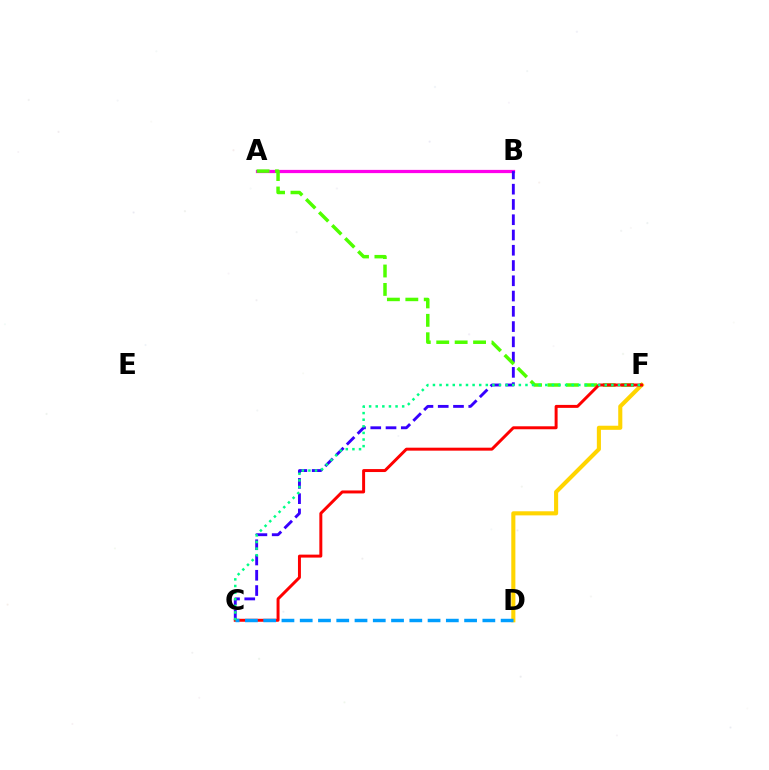{('D', 'F'): [{'color': '#ffd500', 'line_style': 'solid', 'thickness': 2.95}], ('A', 'B'): [{'color': '#ff00ed', 'line_style': 'solid', 'thickness': 2.33}], ('B', 'C'): [{'color': '#3700ff', 'line_style': 'dashed', 'thickness': 2.07}], ('A', 'F'): [{'color': '#4fff00', 'line_style': 'dashed', 'thickness': 2.5}], ('C', 'F'): [{'color': '#ff0000', 'line_style': 'solid', 'thickness': 2.14}, {'color': '#00ff86', 'line_style': 'dotted', 'thickness': 1.8}], ('C', 'D'): [{'color': '#009eff', 'line_style': 'dashed', 'thickness': 2.48}]}